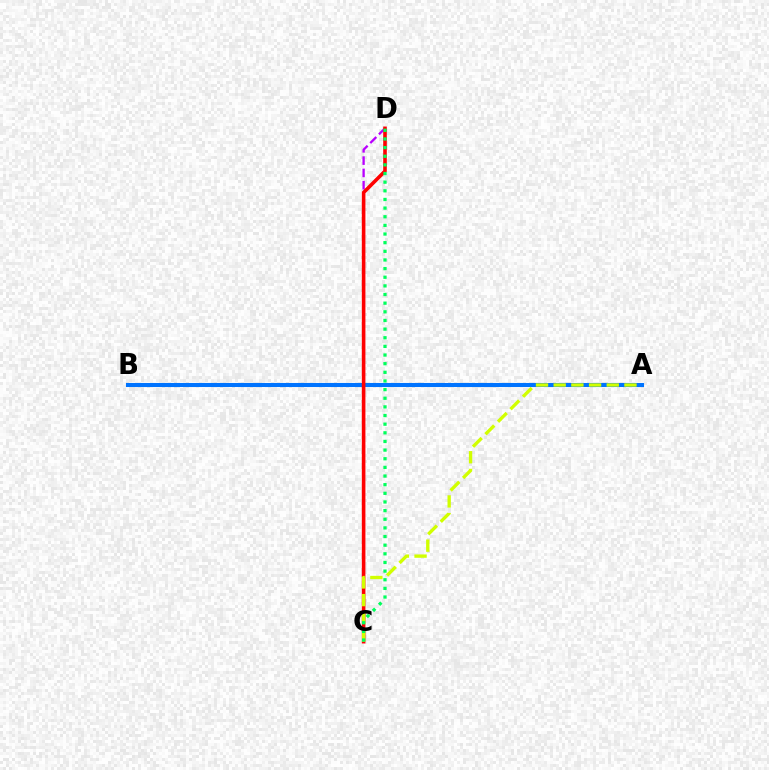{('C', 'D'): [{'color': '#b900ff', 'line_style': 'dashed', 'thickness': 1.67}, {'color': '#ff0000', 'line_style': 'solid', 'thickness': 2.59}, {'color': '#00ff5c', 'line_style': 'dotted', 'thickness': 2.35}], ('A', 'B'): [{'color': '#0074ff', 'line_style': 'solid', 'thickness': 2.93}], ('A', 'C'): [{'color': '#d1ff00', 'line_style': 'dashed', 'thickness': 2.4}]}